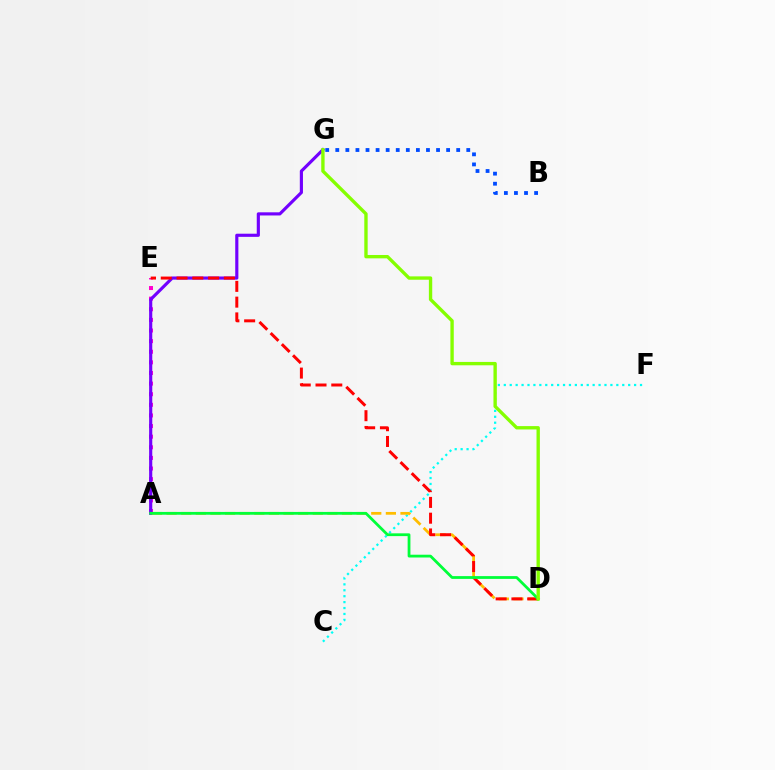{('A', 'E'): [{'color': '#ff00cf', 'line_style': 'dotted', 'thickness': 2.88}], ('A', 'G'): [{'color': '#7200ff', 'line_style': 'solid', 'thickness': 2.26}], ('C', 'F'): [{'color': '#00fff6', 'line_style': 'dotted', 'thickness': 1.61}], ('B', 'G'): [{'color': '#004bff', 'line_style': 'dotted', 'thickness': 2.74}], ('A', 'D'): [{'color': '#ffbd00', 'line_style': 'dashed', 'thickness': 1.99}, {'color': '#00ff39', 'line_style': 'solid', 'thickness': 2.0}], ('D', 'E'): [{'color': '#ff0000', 'line_style': 'dashed', 'thickness': 2.14}], ('D', 'G'): [{'color': '#84ff00', 'line_style': 'solid', 'thickness': 2.42}]}